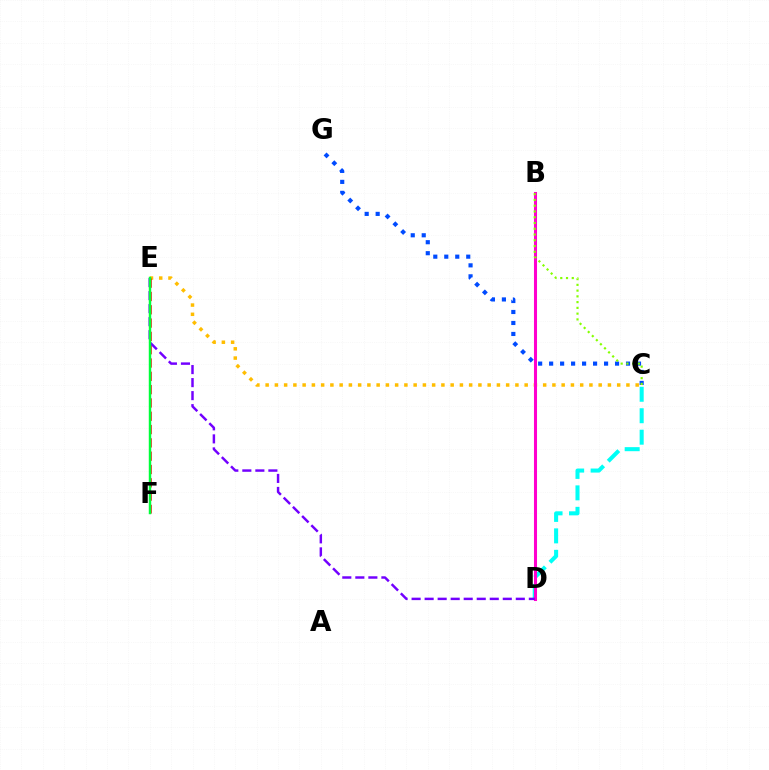{('C', 'E'): [{'color': '#ffbd00', 'line_style': 'dotted', 'thickness': 2.51}], ('C', 'G'): [{'color': '#004bff', 'line_style': 'dotted', 'thickness': 2.98}], ('C', 'D'): [{'color': '#00fff6', 'line_style': 'dashed', 'thickness': 2.92}], ('B', 'D'): [{'color': '#ff00cf', 'line_style': 'solid', 'thickness': 2.2}], ('E', 'F'): [{'color': '#ff0000', 'line_style': 'dashed', 'thickness': 1.81}, {'color': '#00ff39', 'line_style': 'solid', 'thickness': 1.77}], ('B', 'C'): [{'color': '#84ff00', 'line_style': 'dotted', 'thickness': 1.56}], ('D', 'E'): [{'color': '#7200ff', 'line_style': 'dashed', 'thickness': 1.77}]}